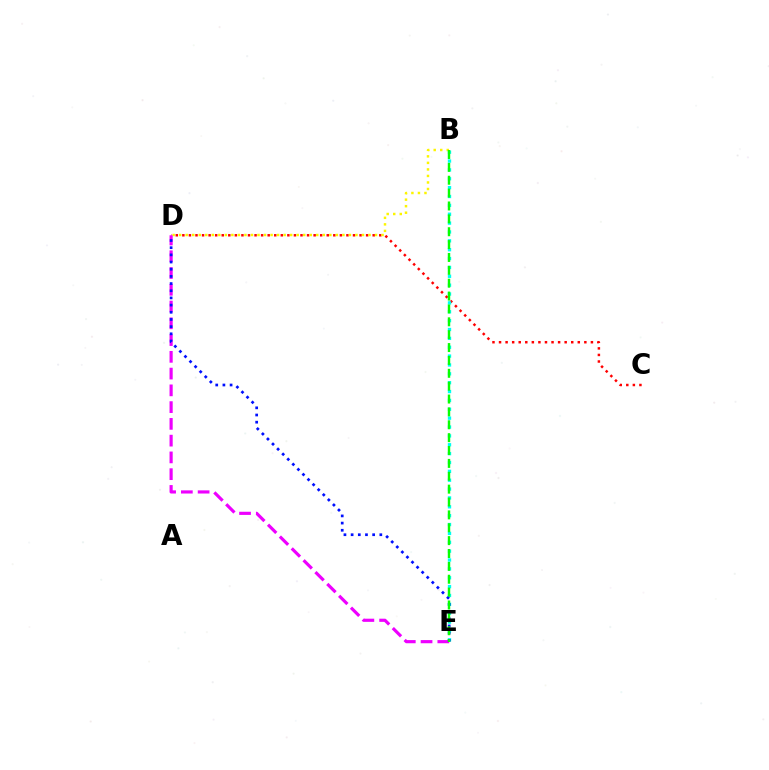{('C', 'D'): [{'color': '#ff0000', 'line_style': 'dotted', 'thickness': 1.78}], ('B', 'E'): [{'color': '#00fff6', 'line_style': 'dotted', 'thickness': 2.41}, {'color': '#08ff00', 'line_style': 'dashed', 'thickness': 1.75}], ('B', 'D'): [{'color': '#fcf500', 'line_style': 'dotted', 'thickness': 1.77}], ('D', 'E'): [{'color': '#ee00ff', 'line_style': 'dashed', 'thickness': 2.28}, {'color': '#0010ff', 'line_style': 'dotted', 'thickness': 1.95}]}